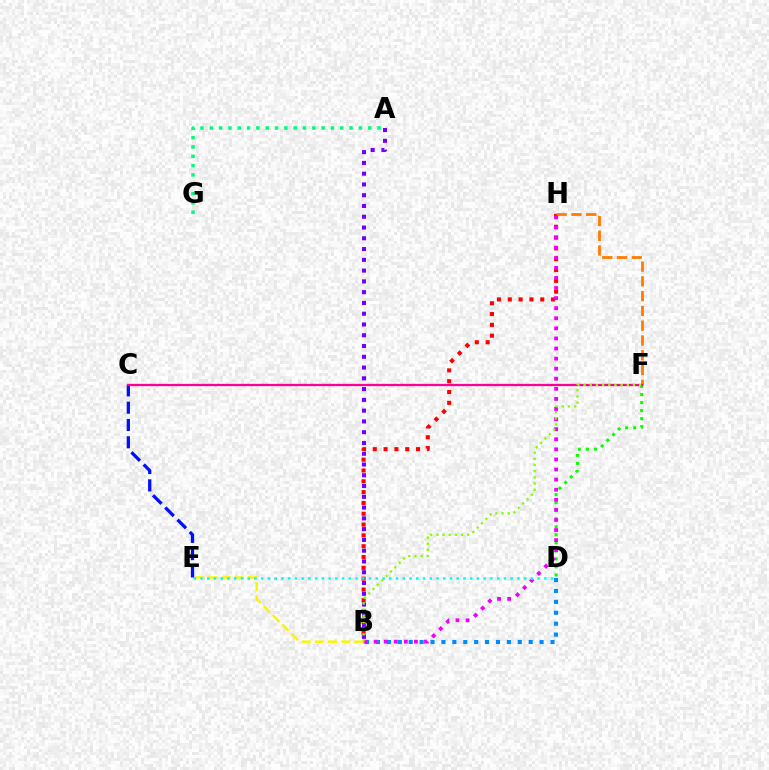{('B', 'H'): [{'color': '#ff0000', 'line_style': 'dotted', 'thickness': 2.94}, {'color': '#ee00ff', 'line_style': 'dotted', 'thickness': 2.74}], ('F', 'H'): [{'color': '#ff7c00', 'line_style': 'dashed', 'thickness': 2.01}], ('A', 'B'): [{'color': '#7200ff', 'line_style': 'dotted', 'thickness': 2.93}], ('D', 'F'): [{'color': '#08ff00', 'line_style': 'dotted', 'thickness': 2.18}], ('B', 'E'): [{'color': '#fcf500', 'line_style': 'dashed', 'thickness': 1.8}], ('B', 'D'): [{'color': '#008cff', 'line_style': 'dotted', 'thickness': 2.96}], ('D', 'E'): [{'color': '#00fff6', 'line_style': 'dotted', 'thickness': 1.83}], ('C', 'E'): [{'color': '#0010ff', 'line_style': 'dashed', 'thickness': 2.35}], ('C', 'F'): [{'color': '#ff0094', 'line_style': 'solid', 'thickness': 1.65}], ('A', 'G'): [{'color': '#00ff74', 'line_style': 'dotted', 'thickness': 2.53}], ('B', 'F'): [{'color': '#84ff00', 'line_style': 'dotted', 'thickness': 1.68}]}